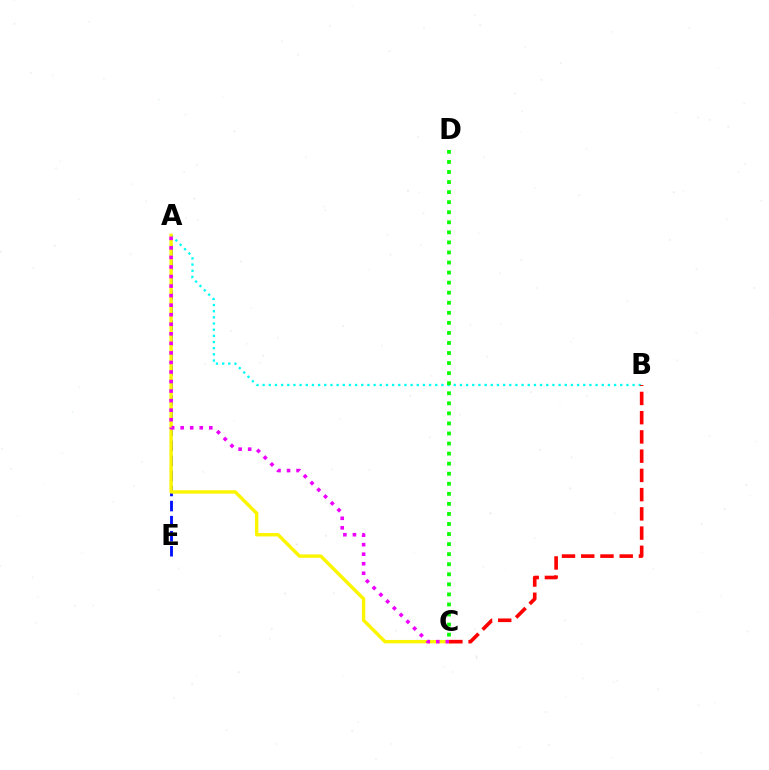{('A', 'E'): [{'color': '#0010ff', 'line_style': 'dashed', 'thickness': 2.05}], ('A', 'B'): [{'color': '#00fff6', 'line_style': 'dotted', 'thickness': 1.68}], ('A', 'C'): [{'color': '#fcf500', 'line_style': 'solid', 'thickness': 2.44}, {'color': '#ee00ff', 'line_style': 'dotted', 'thickness': 2.59}], ('B', 'C'): [{'color': '#ff0000', 'line_style': 'dashed', 'thickness': 2.61}], ('C', 'D'): [{'color': '#08ff00', 'line_style': 'dotted', 'thickness': 2.73}]}